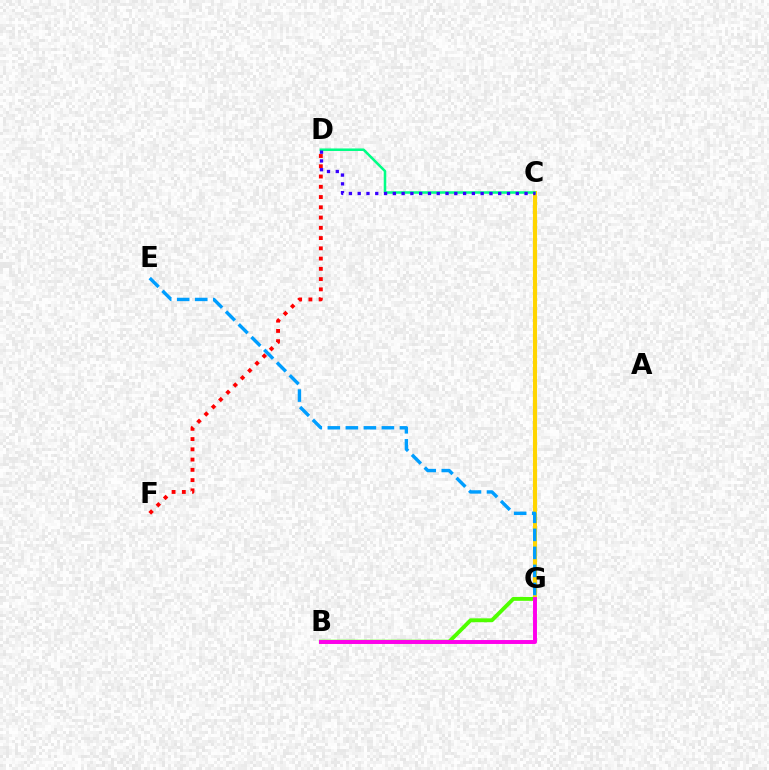{('C', 'G'): [{'color': '#ffd500', 'line_style': 'solid', 'thickness': 2.96}], ('B', 'G'): [{'color': '#4fff00', 'line_style': 'solid', 'thickness': 2.8}, {'color': '#ff00ed', 'line_style': 'solid', 'thickness': 2.84}], ('C', 'D'): [{'color': '#00ff86', 'line_style': 'solid', 'thickness': 1.83}, {'color': '#3700ff', 'line_style': 'dotted', 'thickness': 2.39}], ('D', 'F'): [{'color': '#ff0000', 'line_style': 'dotted', 'thickness': 2.79}], ('E', 'G'): [{'color': '#009eff', 'line_style': 'dashed', 'thickness': 2.45}]}